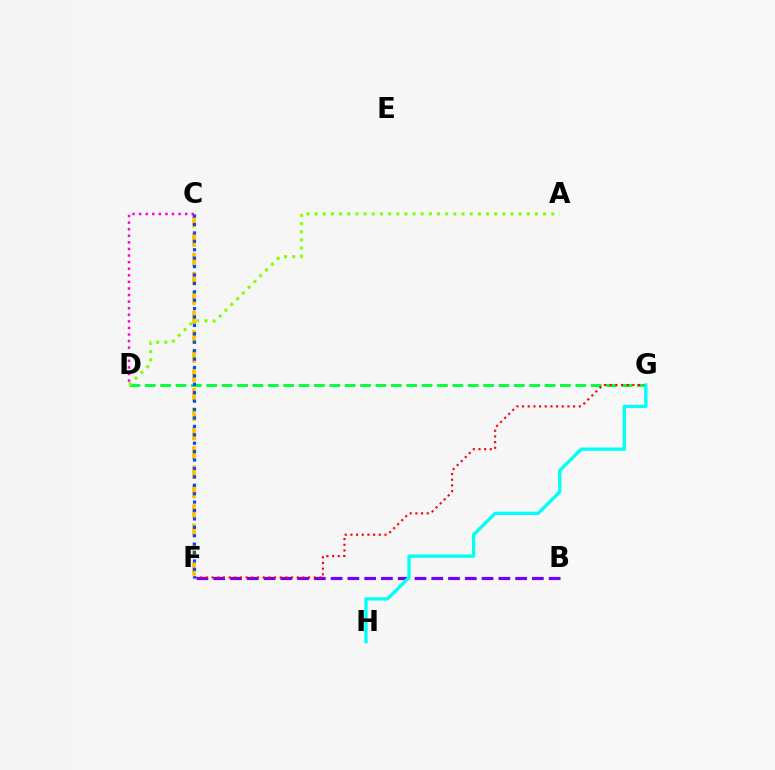{('C', 'F'): [{'color': '#ffbd00', 'line_style': 'dashed', 'thickness': 2.63}, {'color': '#004bff', 'line_style': 'dotted', 'thickness': 2.29}], ('D', 'G'): [{'color': '#00ff39', 'line_style': 'dashed', 'thickness': 2.09}], ('C', 'D'): [{'color': '#ff00cf', 'line_style': 'dotted', 'thickness': 1.79}], ('B', 'F'): [{'color': '#7200ff', 'line_style': 'dashed', 'thickness': 2.28}], ('A', 'D'): [{'color': '#84ff00', 'line_style': 'dotted', 'thickness': 2.22}], ('F', 'G'): [{'color': '#ff0000', 'line_style': 'dotted', 'thickness': 1.54}], ('G', 'H'): [{'color': '#00fff6', 'line_style': 'solid', 'thickness': 2.39}]}